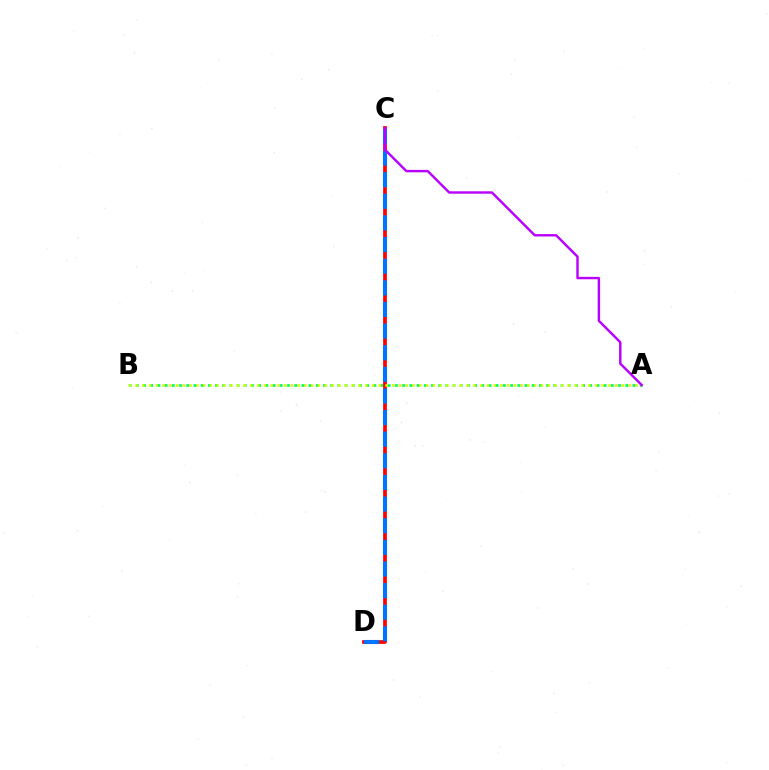{('A', 'B'): [{'color': '#00ff5c', 'line_style': 'dotted', 'thickness': 1.96}, {'color': '#d1ff00', 'line_style': 'dotted', 'thickness': 1.84}], ('C', 'D'): [{'color': '#ff0000', 'line_style': 'solid', 'thickness': 2.69}, {'color': '#0074ff', 'line_style': 'dashed', 'thickness': 2.94}], ('A', 'C'): [{'color': '#b900ff', 'line_style': 'solid', 'thickness': 1.74}]}